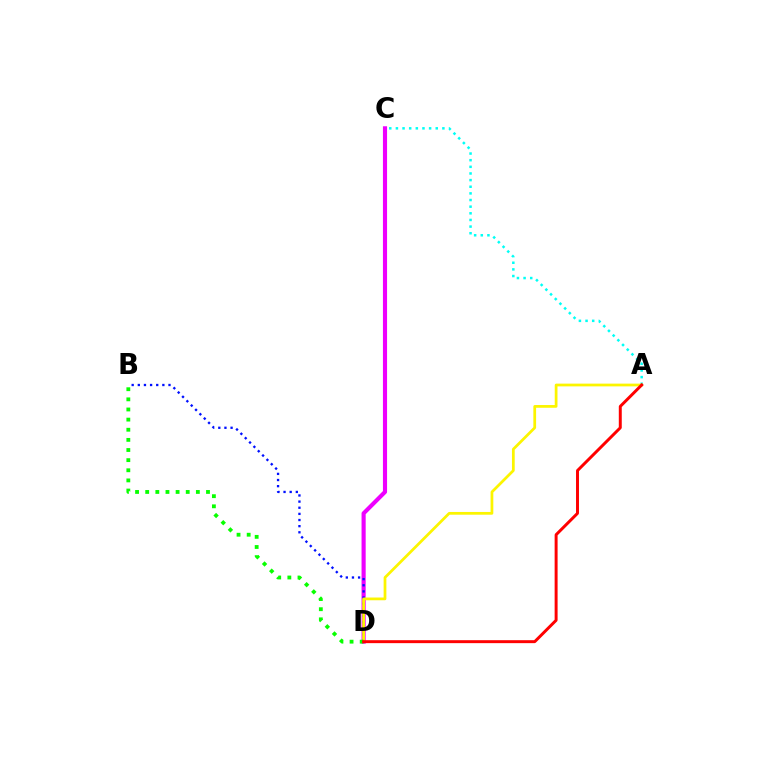{('C', 'D'): [{'color': '#ee00ff', 'line_style': 'solid', 'thickness': 2.97}], ('A', 'C'): [{'color': '#00fff6', 'line_style': 'dotted', 'thickness': 1.8}], ('B', 'D'): [{'color': '#0010ff', 'line_style': 'dotted', 'thickness': 1.67}, {'color': '#08ff00', 'line_style': 'dotted', 'thickness': 2.75}], ('A', 'D'): [{'color': '#fcf500', 'line_style': 'solid', 'thickness': 1.97}, {'color': '#ff0000', 'line_style': 'solid', 'thickness': 2.13}]}